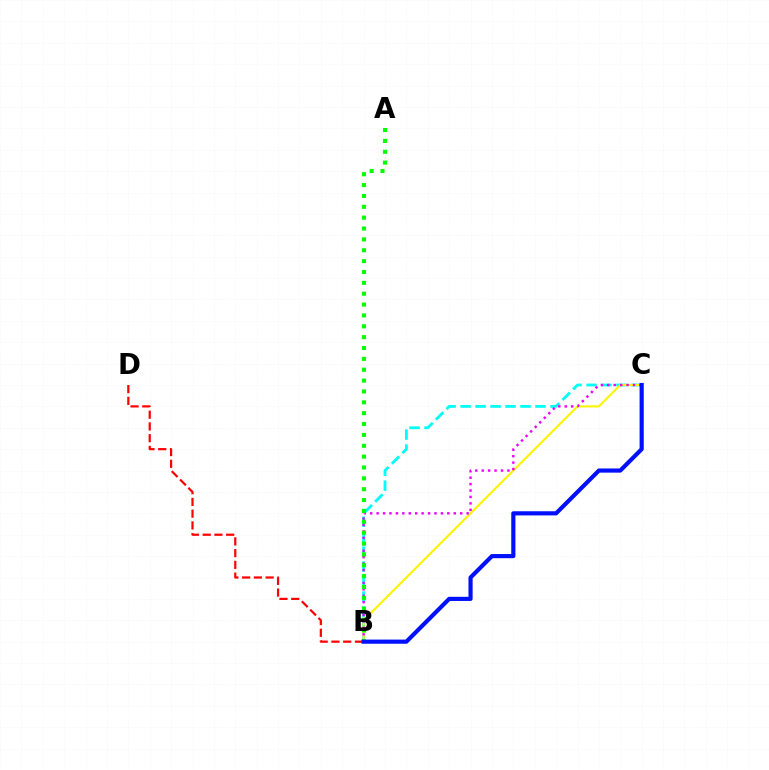{('B', 'C'): [{'color': '#00fff6', 'line_style': 'dashed', 'thickness': 2.03}, {'color': '#fcf500', 'line_style': 'solid', 'thickness': 1.51}, {'color': '#ee00ff', 'line_style': 'dotted', 'thickness': 1.75}, {'color': '#0010ff', 'line_style': 'solid', 'thickness': 2.99}], ('B', 'D'): [{'color': '#ff0000', 'line_style': 'dashed', 'thickness': 1.6}], ('A', 'B'): [{'color': '#08ff00', 'line_style': 'dotted', 'thickness': 2.95}]}